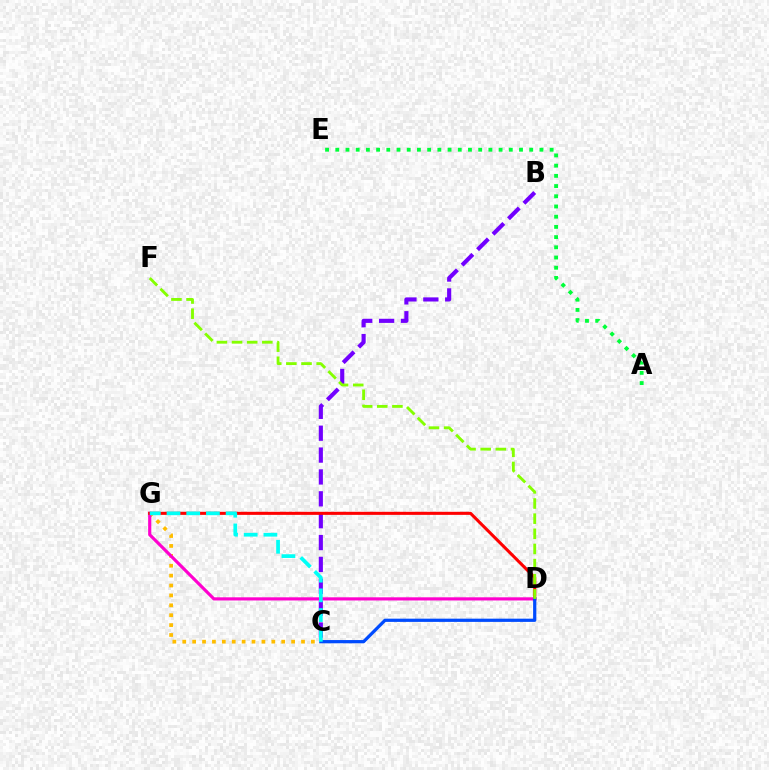{('C', 'G'): [{'color': '#ffbd00', 'line_style': 'dotted', 'thickness': 2.69}, {'color': '#00fff6', 'line_style': 'dashed', 'thickness': 2.68}], ('B', 'C'): [{'color': '#7200ff', 'line_style': 'dashed', 'thickness': 2.97}], ('D', 'G'): [{'color': '#ff00cf', 'line_style': 'solid', 'thickness': 2.27}, {'color': '#ff0000', 'line_style': 'solid', 'thickness': 2.21}], ('C', 'D'): [{'color': '#004bff', 'line_style': 'solid', 'thickness': 2.32}], ('D', 'F'): [{'color': '#84ff00', 'line_style': 'dashed', 'thickness': 2.06}], ('A', 'E'): [{'color': '#00ff39', 'line_style': 'dotted', 'thickness': 2.77}]}